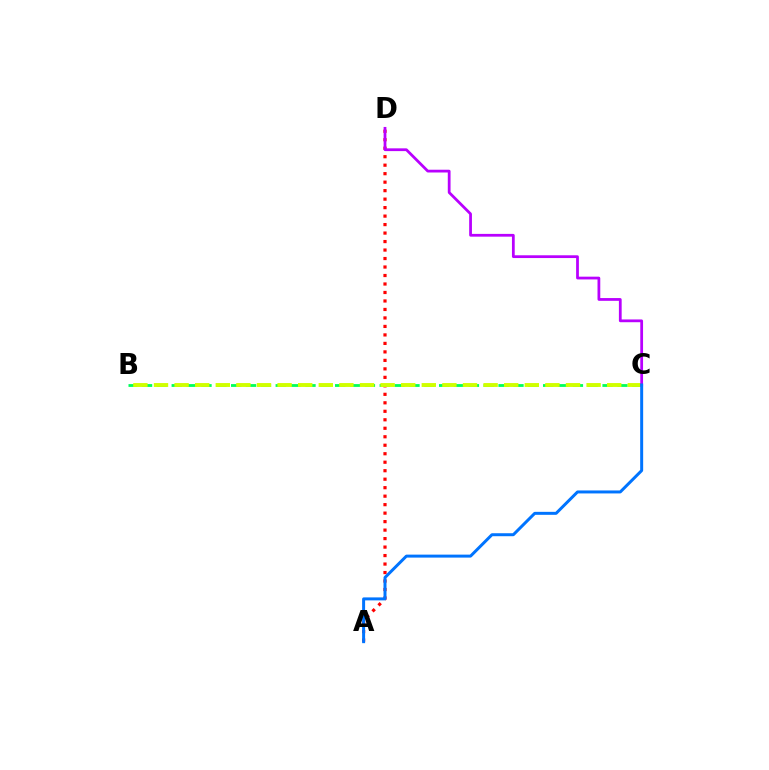{('A', 'D'): [{'color': '#ff0000', 'line_style': 'dotted', 'thickness': 2.31}], ('B', 'C'): [{'color': '#00ff5c', 'line_style': 'dashed', 'thickness': 2.02}, {'color': '#d1ff00', 'line_style': 'dashed', 'thickness': 2.8}], ('C', 'D'): [{'color': '#b900ff', 'line_style': 'solid', 'thickness': 1.99}], ('A', 'C'): [{'color': '#0074ff', 'line_style': 'solid', 'thickness': 2.15}]}